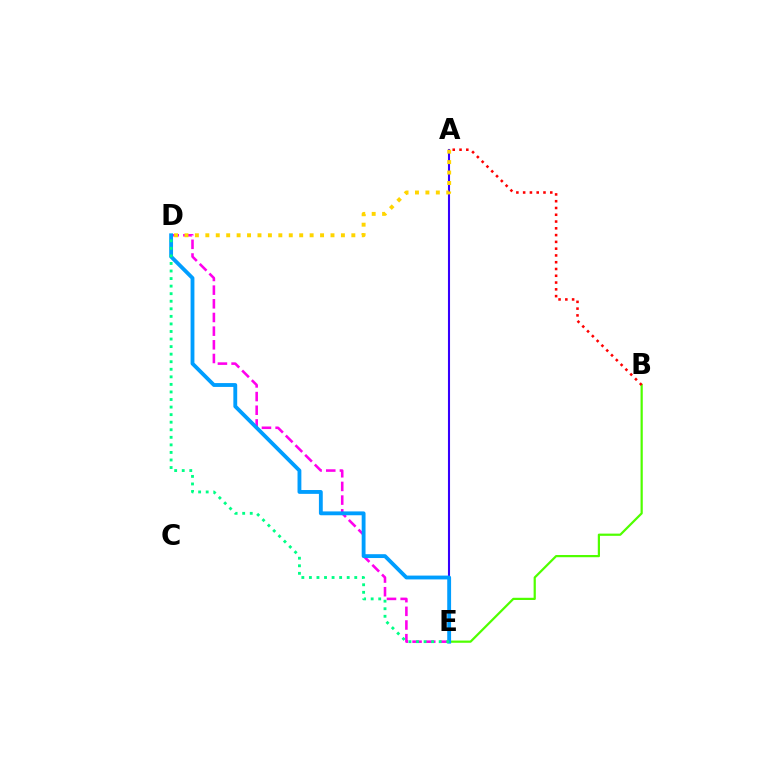{('A', 'E'): [{'color': '#3700ff', 'line_style': 'solid', 'thickness': 1.5}], ('D', 'E'): [{'color': '#ff00ed', 'line_style': 'dashed', 'thickness': 1.86}, {'color': '#009eff', 'line_style': 'solid', 'thickness': 2.76}, {'color': '#00ff86', 'line_style': 'dotted', 'thickness': 2.05}], ('B', 'E'): [{'color': '#4fff00', 'line_style': 'solid', 'thickness': 1.6}], ('A', 'D'): [{'color': '#ffd500', 'line_style': 'dotted', 'thickness': 2.83}], ('A', 'B'): [{'color': '#ff0000', 'line_style': 'dotted', 'thickness': 1.84}]}